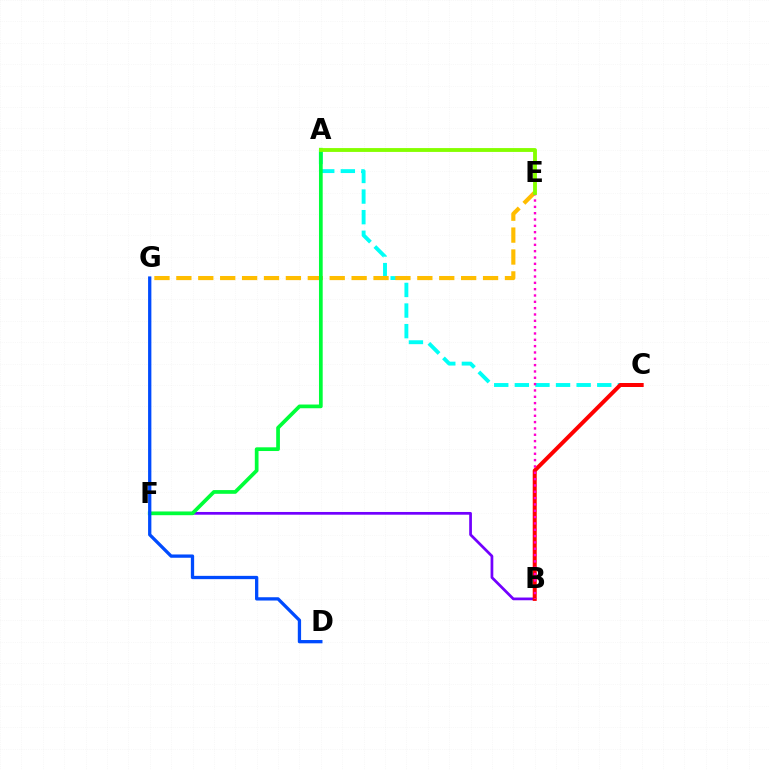{('A', 'C'): [{'color': '#00fff6', 'line_style': 'dashed', 'thickness': 2.8}], ('B', 'F'): [{'color': '#7200ff', 'line_style': 'solid', 'thickness': 1.97}], ('E', 'G'): [{'color': '#ffbd00', 'line_style': 'dashed', 'thickness': 2.98}], ('B', 'C'): [{'color': '#ff0000', 'line_style': 'solid', 'thickness': 2.88}], ('A', 'F'): [{'color': '#00ff39', 'line_style': 'solid', 'thickness': 2.68}], ('B', 'E'): [{'color': '#ff00cf', 'line_style': 'dotted', 'thickness': 1.72}], ('A', 'E'): [{'color': '#84ff00', 'line_style': 'solid', 'thickness': 2.78}], ('D', 'G'): [{'color': '#004bff', 'line_style': 'solid', 'thickness': 2.37}]}